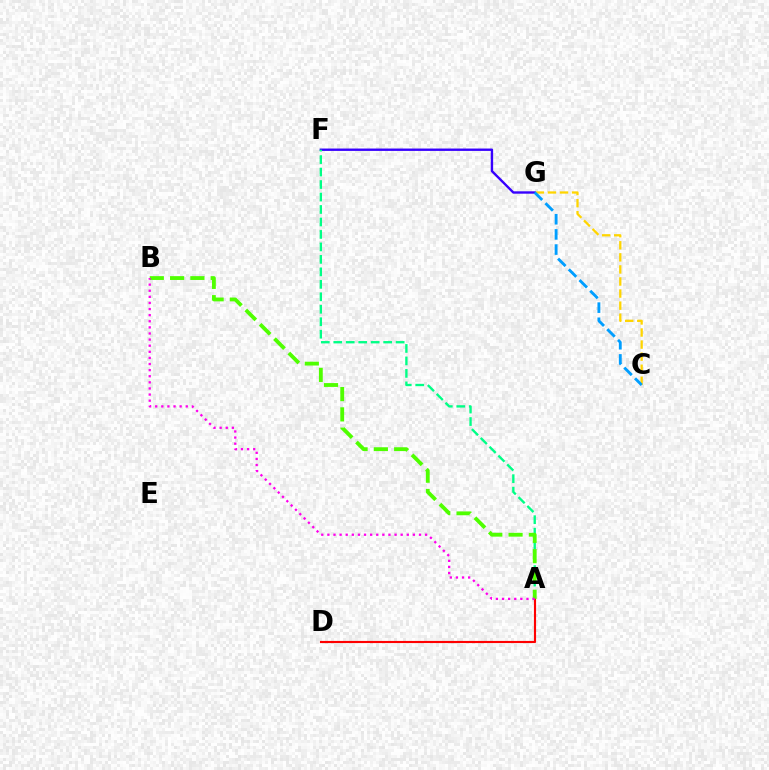{('F', 'G'): [{'color': '#3700ff', 'line_style': 'solid', 'thickness': 1.71}], ('C', 'G'): [{'color': '#ffd500', 'line_style': 'dashed', 'thickness': 1.64}, {'color': '#009eff', 'line_style': 'dashed', 'thickness': 2.06}], ('A', 'F'): [{'color': '#00ff86', 'line_style': 'dashed', 'thickness': 1.69}], ('A', 'D'): [{'color': '#ff0000', 'line_style': 'solid', 'thickness': 1.54}], ('A', 'B'): [{'color': '#4fff00', 'line_style': 'dashed', 'thickness': 2.76}, {'color': '#ff00ed', 'line_style': 'dotted', 'thickness': 1.66}]}